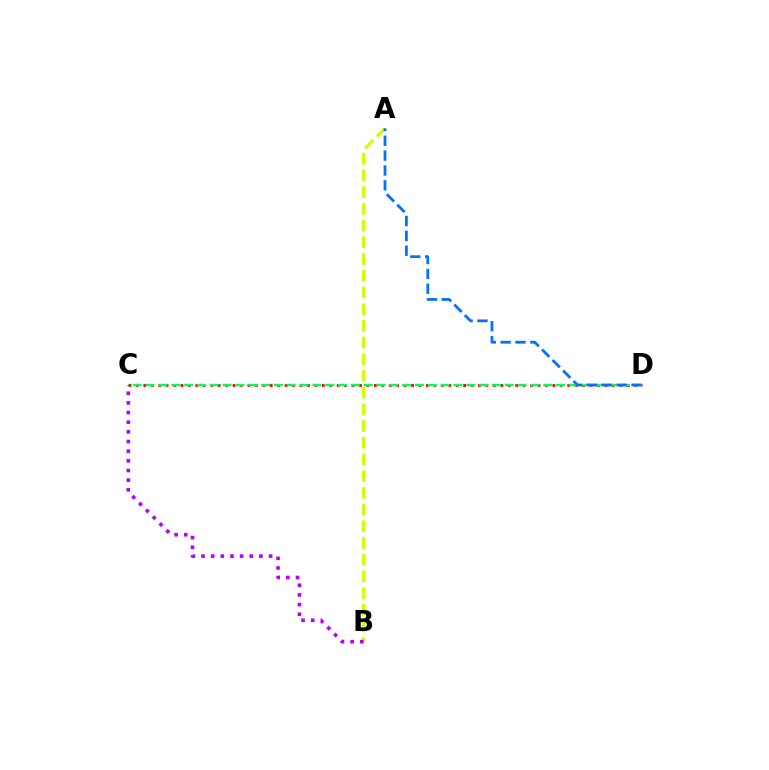{('A', 'B'): [{'color': '#d1ff00', 'line_style': 'dashed', 'thickness': 2.27}], ('C', 'D'): [{'color': '#ff0000', 'line_style': 'dotted', 'thickness': 2.02}, {'color': '#00ff5c', 'line_style': 'dashed', 'thickness': 1.74}], ('B', 'C'): [{'color': '#b900ff', 'line_style': 'dotted', 'thickness': 2.62}], ('A', 'D'): [{'color': '#0074ff', 'line_style': 'dashed', 'thickness': 2.02}]}